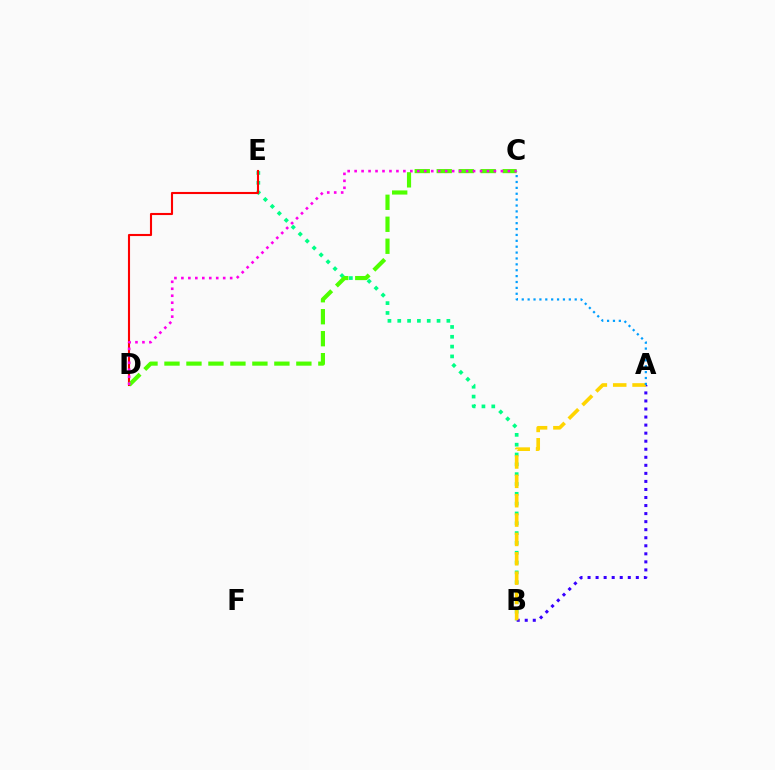{('B', 'E'): [{'color': '#00ff86', 'line_style': 'dotted', 'thickness': 2.67}], ('A', 'B'): [{'color': '#3700ff', 'line_style': 'dotted', 'thickness': 2.19}, {'color': '#ffd500', 'line_style': 'dashed', 'thickness': 2.63}], ('D', 'E'): [{'color': '#ff0000', 'line_style': 'solid', 'thickness': 1.52}], ('A', 'C'): [{'color': '#009eff', 'line_style': 'dotted', 'thickness': 1.6}], ('C', 'D'): [{'color': '#4fff00', 'line_style': 'dashed', 'thickness': 2.99}, {'color': '#ff00ed', 'line_style': 'dotted', 'thickness': 1.89}]}